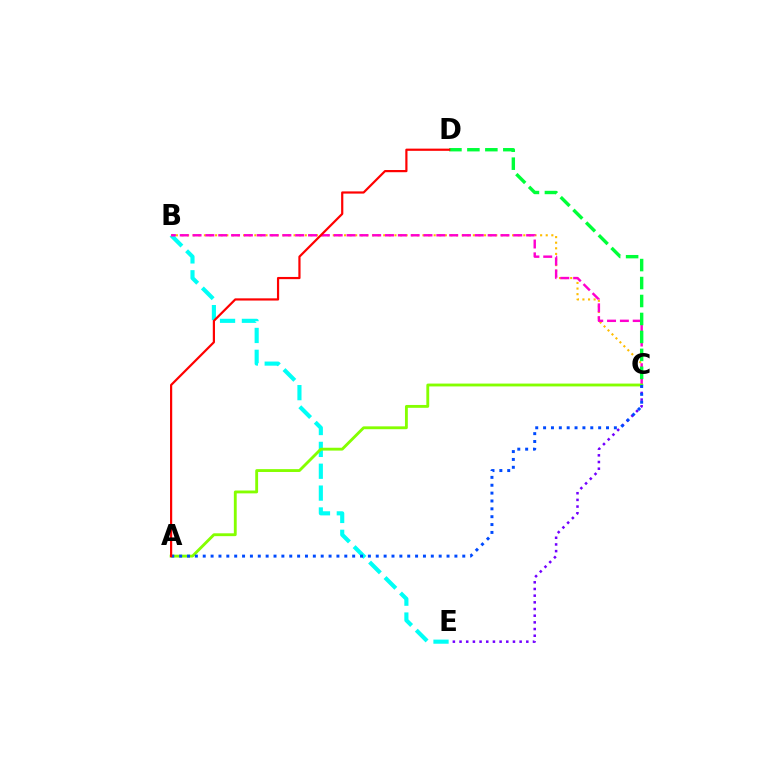{('B', 'E'): [{'color': '#00fff6', 'line_style': 'dashed', 'thickness': 2.97}], ('B', 'C'): [{'color': '#ffbd00', 'line_style': 'dotted', 'thickness': 1.52}, {'color': '#ff00cf', 'line_style': 'dashed', 'thickness': 1.74}], ('C', 'E'): [{'color': '#7200ff', 'line_style': 'dotted', 'thickness': 1.81}], ('A', 'C'): [{'color': '#84ff00', 'line_style': 'solid', 'thickness': 2.05}, {'color': '#004bff', 'line_style': 'dotted', 'thickness': 2.14}], ('C', 'D'): [{'color': '#00ff39', 'line_style': 'dashed', 'thickness': 2.44}], ('A', 'D'): [{'color': '#ff0000', 'line_style': 'solid', 'thickness': 1.59}]}